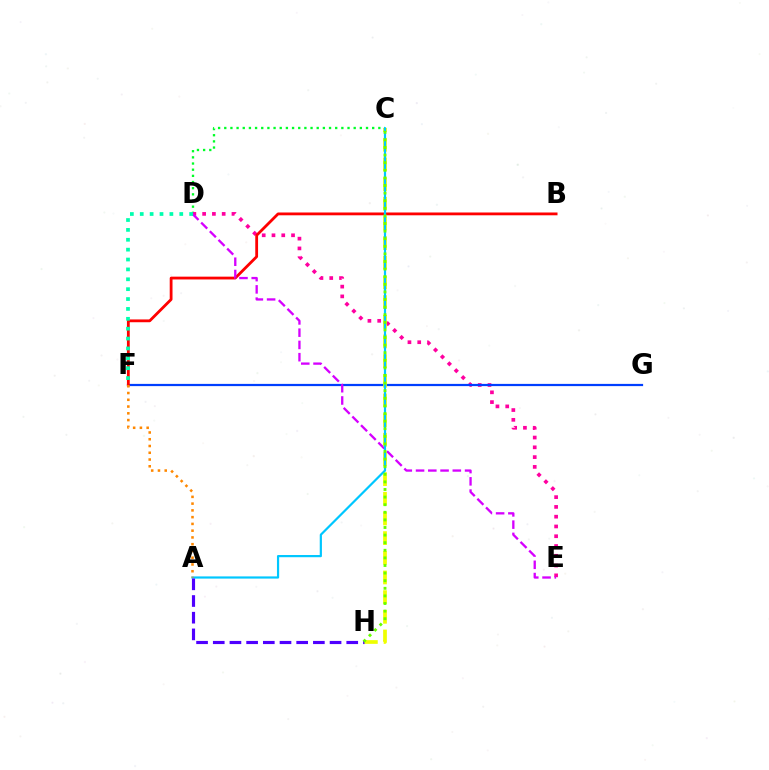{('C', 'D'): [{'color': '#00ff27', 'line_style': 'dotted', 'thickness': 1.67}], ('D', 'E'): [{'color': '#ff00a0', 'line_style': 'dotted', 'thickness': 2.66}, {'color': '#d600ff', 'line_style': 'dashed', 'thickness': 1.67}], ('F', 'G'): [{'color': '#003fff', 'line_style': 'solid', 'thickness': 1.6}], ('B', 'F'): [{'color': '#ff0000', 'line_style': 'solid', 'thickness': 2.02}], ('C', 'H'): [{'color': '#eeff00', 'line_style': 'dashed', 'thickness': 2.67}, {'color': '#66ff00', 'line_style': 'dotted', 'thickness': 2.06}], ('A', 'C'): [{'color': '#00c7ff', 'line_style': 'solid', 'thickness': 1.58}], ('A', 'H'): [{'color': '#4f00ff', 'line_style': 'dashed', 'thickness': 2.27}], ('D', 'F'): [{'color': '#00ffaf', 'line_style': 'dotted', 'thickness': 2.68}], ('A', 'F'): [{'color': '#ff8800', 'line_style': 'dotted', 'thickness': 1.84}]}